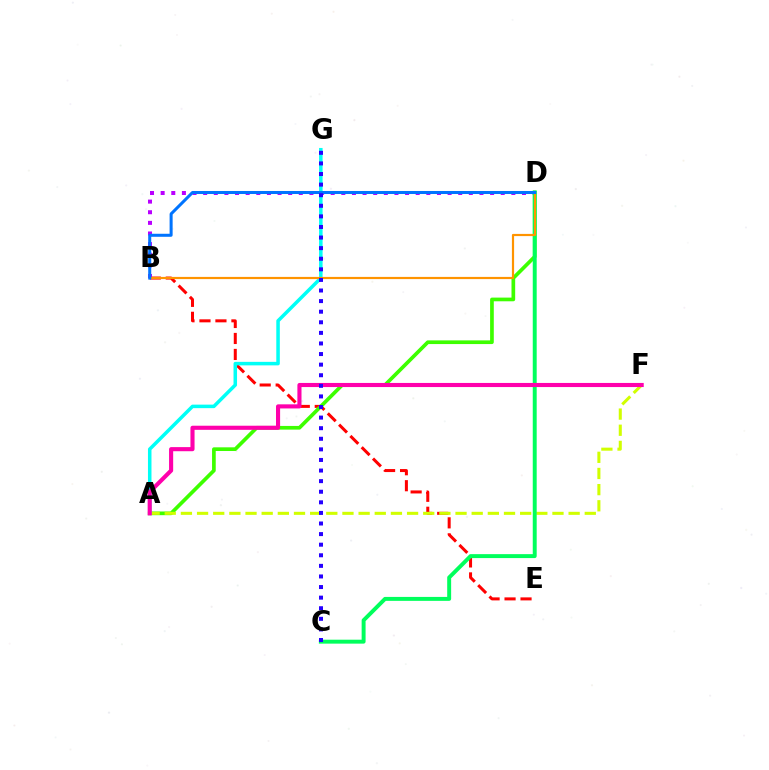{('B', 'E'): [{'color': '#ff0000', 'line_style': 'dashed', 'thickness': 2.17}], ('B', 'D'): [{'color': '#b900ff', 'line_style': 'dotted', 'thickness': 2.89}, {'color': '#ff9400', 'line_style': 'solid', 'thickness': 1.57}, {'color': '#0074ff', 'line_style': 'solid', 'thickness': 2.18}], ('A', 'D'): [{'color': '#3dff00', 'line_style': 'solid', 'thickness': 2.65}], ('A', 'F'): [{'color': '#d1ff00', 'line_style': 'dashed', 'thickness': 2.19}, {'color': '#ff00ac', 'line_style': 'solid', 'thickness': 2.96}], ('C', 'D'): [{'color': '#00ff5c', 'line_style': 'solid', 'thickness': 2.84}], ('A', 'G'): [{'color': '#00fff6', 'line_style': 'solid', 'thickness': 2.53}], ('C', 'G'): [{'color': '#2500ff', 'line_style': 'dotted', 'thickness': 2.88}]}